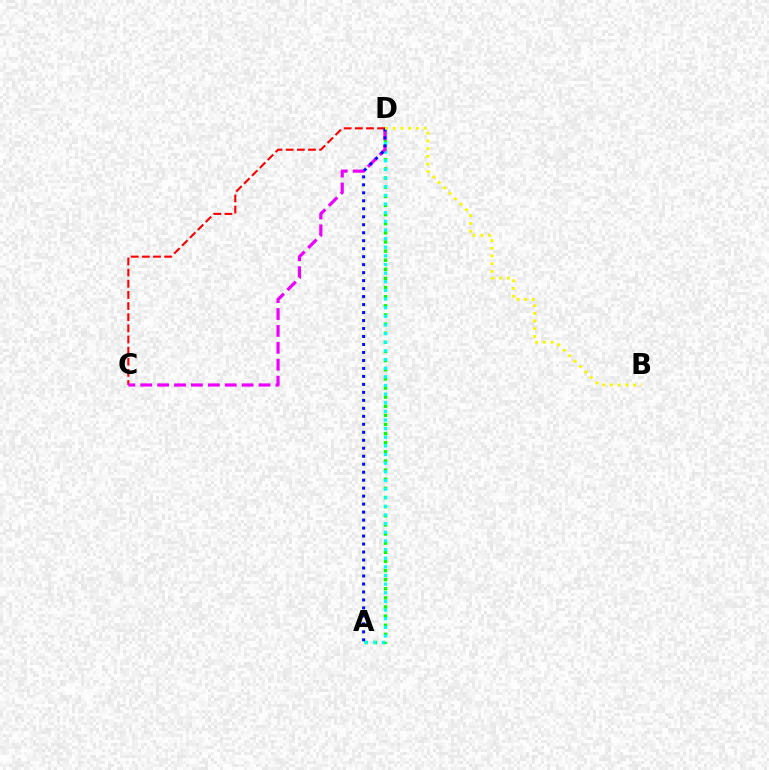{('A', 'D'): [{'color': '#08ff00', 'line_style': 'dotted', 'thickness': 2.48}, {'color': '#00fff6', 'line_style': 'dotted', 'thickness': 2.35}, {'color': '#0010ff', 'line_style': 'dotted', 'thickness': 2.17}], ('C', 'D'): [{'color': '#ff0000', 'line_style': 'dashed', 'thickness': 1.51}, {'color': '#ee00ff', 'line_style': 'dashed', 'thickness': 2.3}], ('B', 'D'): [{'color': '#fcf500', 'line_style': 'dotted', 'thickness': 2.09}]}